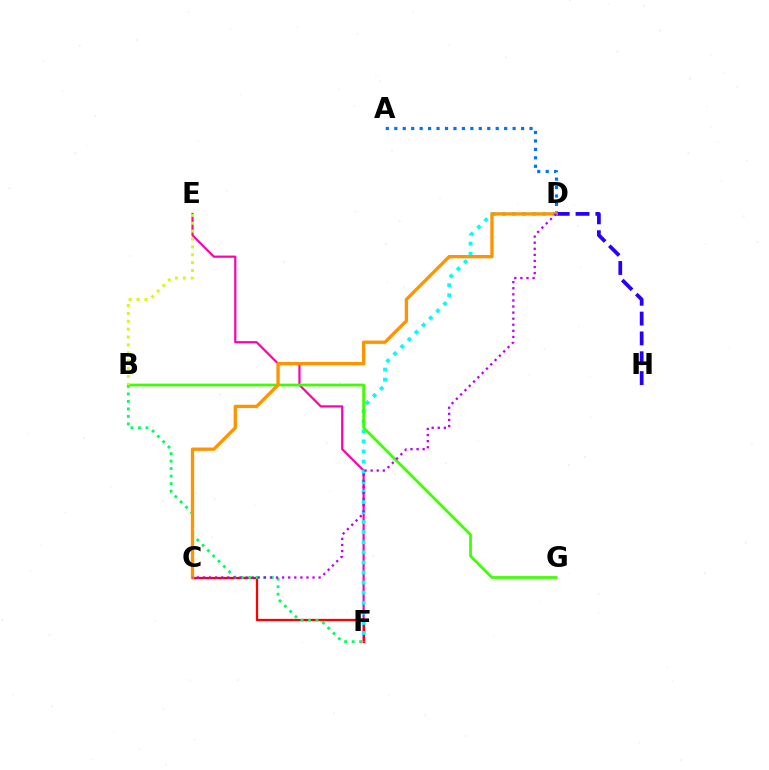{('E', 'F'): [{'color': '#ff00ac', 'line_style': 'solid', 'thickness': 1.57}], ('A', 'D'): [{'color': '#0074ff', 'line_style': 'dotted', 'thickness': 2.3}], ('C', 'F'): [{'color': '#ff0000', 'line_style': 'solid', 'thickness': 1.64}], ('B', 'F'): [{'color': '#00ff5c', 'line_style': 'dotted', 'thickness': 2.04}], ('D', 'F'): [{'color': '#00fff6', 'line_style': 'dotted', 'thickness': 2.74}], ('B', 'G'): [{'color': '#3dff00', 'line_style': 'solid', 'thickness': 1.97}], ('B', 'E'): [{'color': '#d1ff00', 'line_style': 'dotted', 'thickness': 2.14}], ('D', 'H'): [{'color': '#2500ff', 'line_style': 'dashed', 'thickness': 2.69}], ('C', 'D'): [{'color': '#ff9400', 'line_style': 'solid', 'thickness': 2.39}, {'color': '#b900ff', 'line_style': 'dotted', 'thickness': 1.65}]}